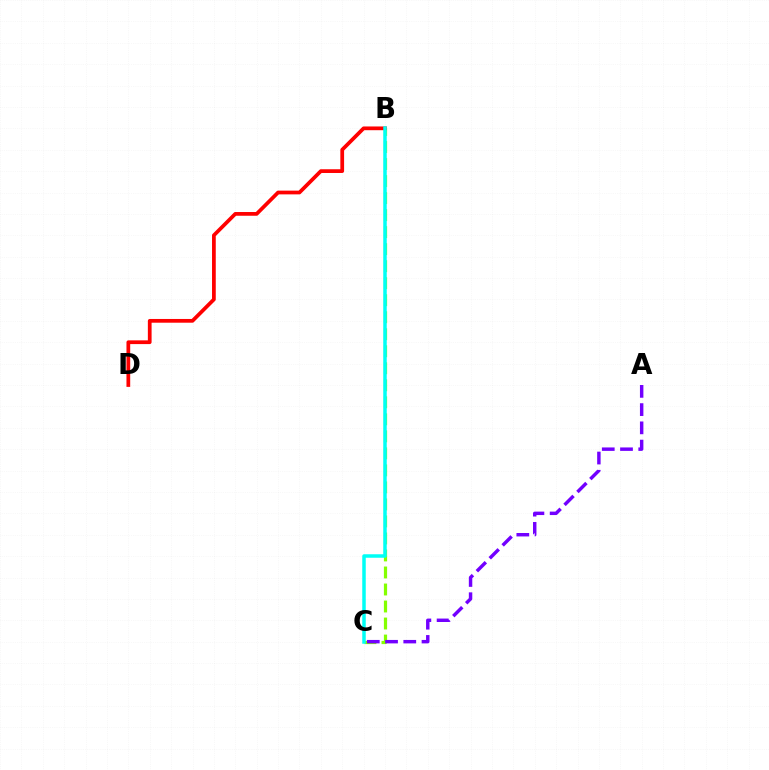{('B', 'C'): [{'color': '#84ff00', 'line_style': 'dashed', 'thickness': 2.31}, {'color': '#00fff6', 'line_style': 'solid', 'thickness': 2.52}], ('A', 'C'): [{'color': '#7200ff', 'line_style': 'dashed', 'thickness': 2.48}], ('B', 'D'): [{'color': '#ff0000', 'line_style': 'solid', 'thickness': 2.69}]}